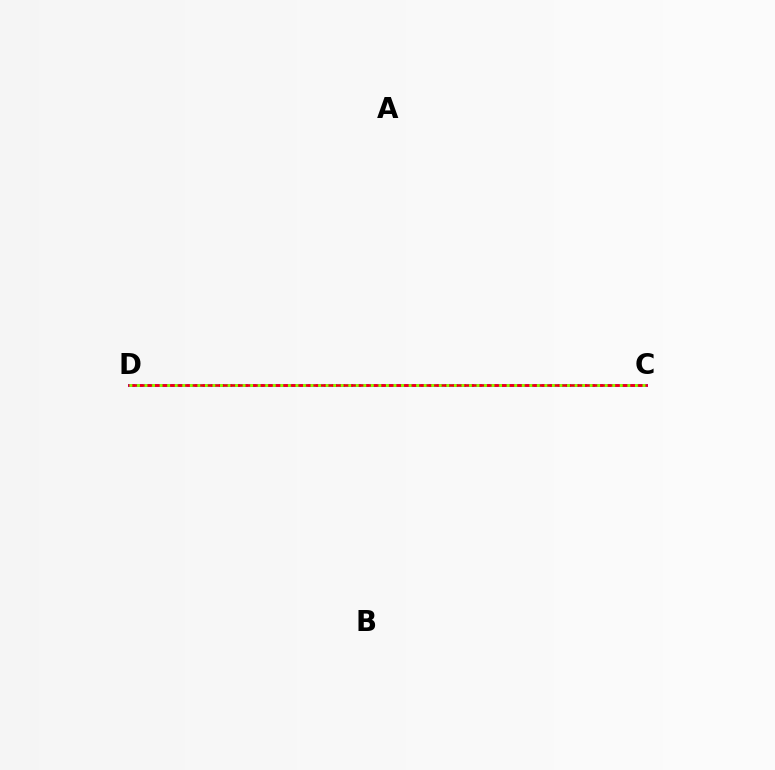{('C', 'D'): [{'color': '#7200ff', 'line_style': 'solid', 'thickness': 2.14}, {'color': '#00fff6', 'line_style': 'dotted', 'thickness': 2.19}, {'color': '#ff0000', 'line_style': 'solid', 'thickness': 1.81}, {'color': '#84ff00', 'line_style': 'dotted', 'thickness': 2.05}]}